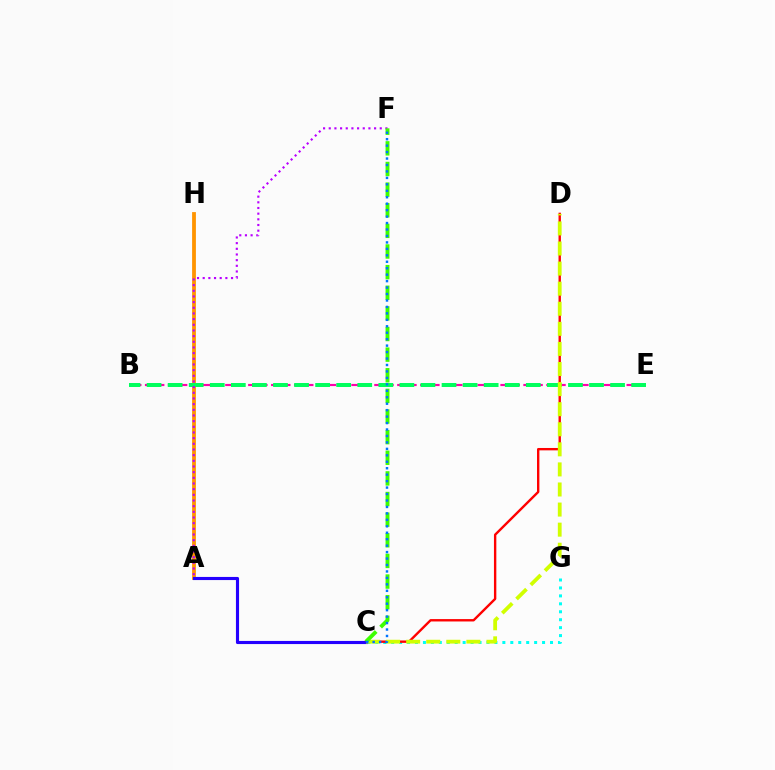{('A', 'H'): [{'color': '#ff9400', 'line_style': 'solid', 'thickness': 2.73}], ('C', 'G'): [{'color': '#00fff6', 'line_style': 'dotted', 'thickness': 2.16}], ('B', 'E'): [{'color': '#ff00ac', 'line_style': 'dashed', 'thickness': 1.56}, {'color': '#00ff5c', 'line_style': 'dashed', 'thickness': 2.86}], ('C', 'D'): [{'color': '#ff0000', 'line_style': 'solid', 'thickness': 1.71}, {'color': '#d1ff00', 'line_style': 'dashed', 'thickness': 2.73}], ('A', 'C'): [{'color': '#2500ff', 'line_style': 'solid', 'thickness': 2.25}], ('A', 'F'): [{'color': '#b900ff', 'line_style': 'dotted', 'thickness': 1.54}], ('C', 'F'): [{'color': '#3dff00', 'line_style': 'dashed', 'thickness': 2.8}, {'color': '#0074ff', 'line_style': 'dotted', 'thickness': 1.75}]}